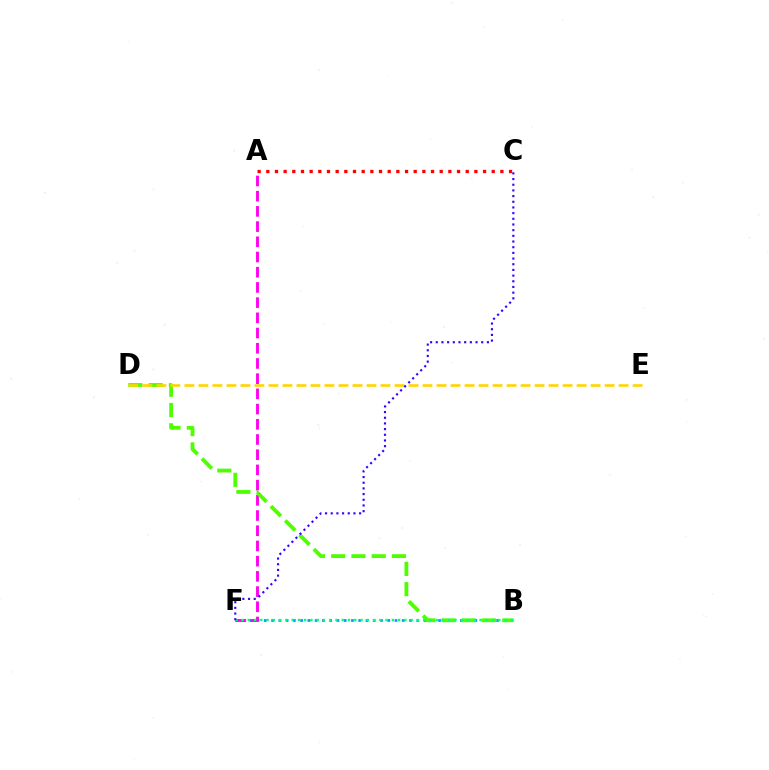{('A', 'C'): [{'color': '#ff0000', 'line_style': 'dotted', 'thickness': 2.36}], ('B', 'F'): [{'color': '#009eff', 'line_style': 'dotted', 'thickness': 1.97}, {'color': '#00ff86', 'line_style': 'dotted', 'thickness': 1.7}], ('A', 'F'): [{'color': '#ff00ed', 'line_style': 'dashed', 'thickness': 2.07}], ('B', 'D'): [{'color': '#4fff00', 'line_style': 'dashed', 'thickness': 2.75}], ('D', 'E'): [{'color': '#ffd500', 'line_style': 'dashed', 'thickness': 1.9}], ('C', 'F'): [{'color': '#3700ff', 'line_style': 'dotted', 'thickness': 1.54}]}